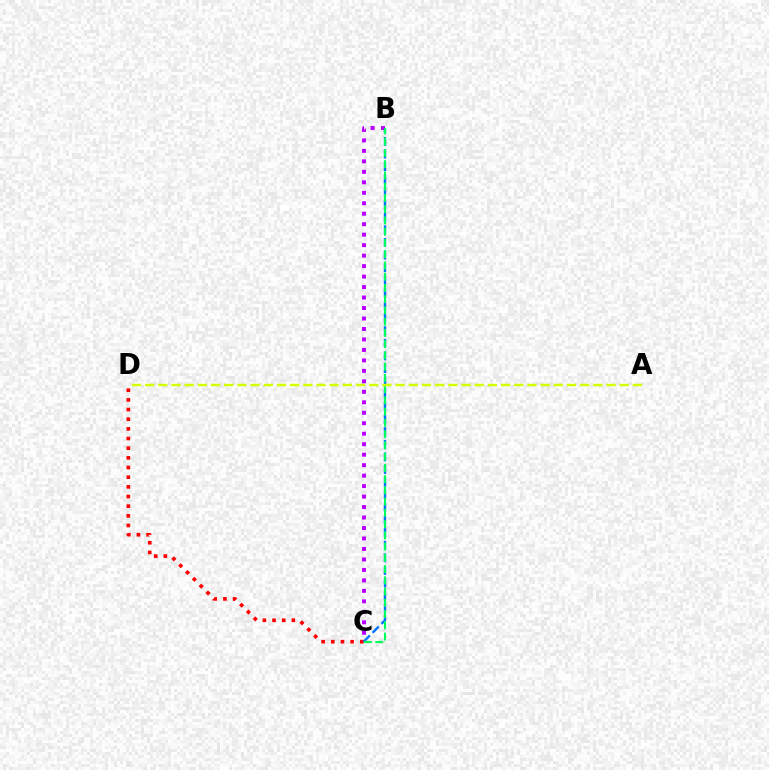{('B', 'C'): [{'color': '#b900ff', 'line_style': 'dotted', 'thickness': 2.85}, {'color': '#0074ff', 'line_style': 'dashed', 'thickness': 1.71}, {'color': '#00ff5c', 'line_style': 'dashed', 'thickness': 1.53}], ('C', 'D'): [{'color': '#ff0000', 'line_style': 'dotted', 'thickness': 2.63}], ('A', 'D'): [{'color': '#d1ff00', 'line_style': 'dashed', 'thickness': 1.79}]}